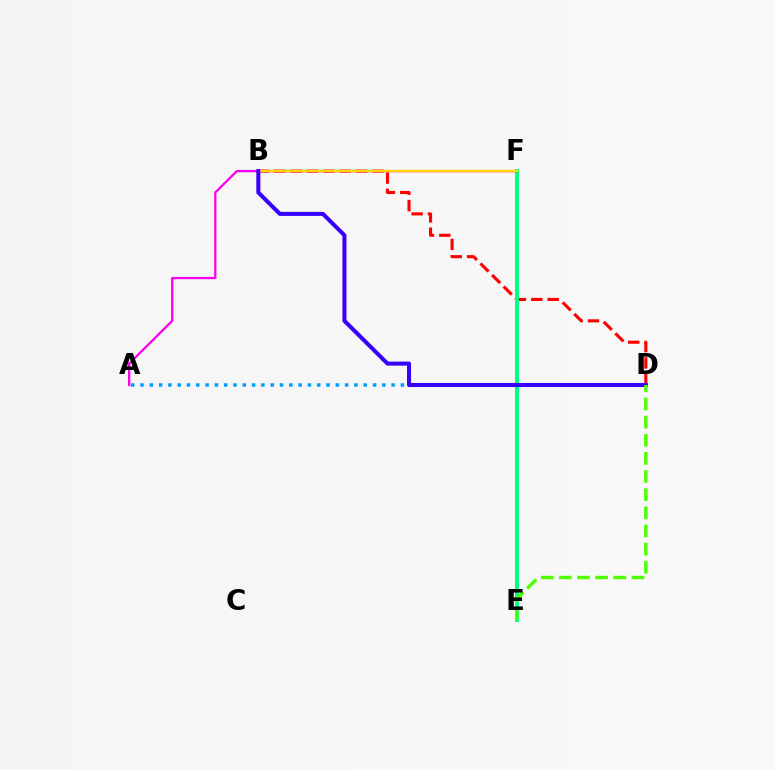{('B', 'D'): [{'color': '#ff0000', 'line_style': 'dashed', 'thickness': 2.22}, {'color': '#3700ff', 'line_style': 'solid', 'thickness': 2.91}], ('E', 'F'): [{'color': '#00ff86', 'line_style': 'solid', 'thickness': 2.87}], ('A', 'F'): [{'color': '#ff00ed', 'line_style': 'solid', 'thickness': 1.65}], ('A', 'D'): [{'color': '#009eff', 'line_style': 'dotted', 'thickness': 2.53}], ('B', 'F'): [{'color': '#ffd500', 'line_style': 'solid', 'thickness': 1.7}], ('D', 'E'): [{'color': '#4fff00', 'line_style': 'dashed', 'thickness': 2.46}]}